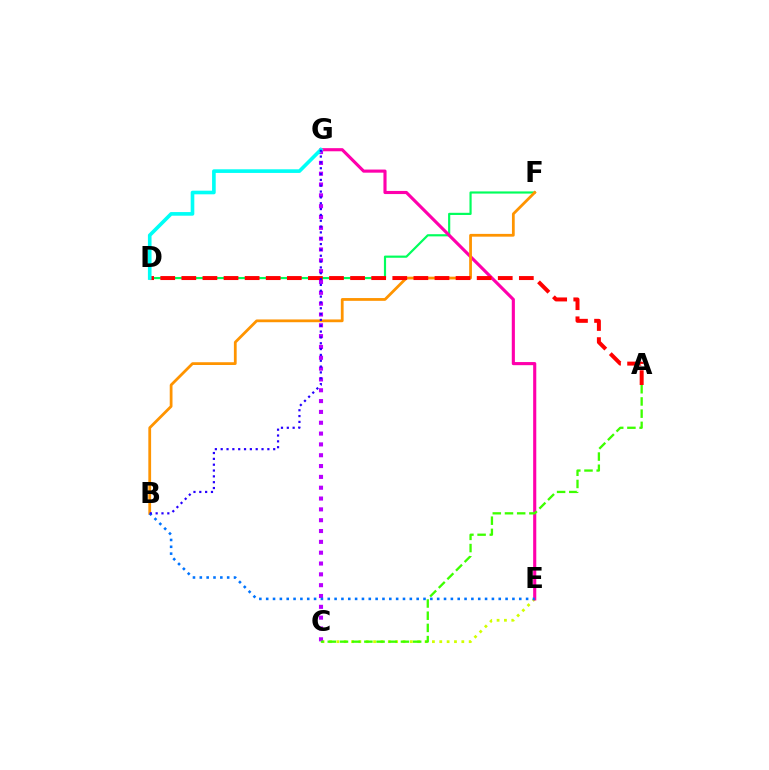{('C', 'E'): [{'color': '#d1ff00', 'line_style': 'dotted', 'thickness': 2.0}], ('D', 'F'): [{'color': '#00ff5c', 'line_style': 'solid', 'thickness': 1.57}], ('E', 'G'): [{'color': '#ff00ac', 'line_style': 'solid', 'thickness': 2.25}], ('C', 'G'): [{'color': '#b900ff', 'line_style': 'dotted', 'thickness': 2.94}], ('B', 'F'): [{'color': '#ff9400', 'line_style': 'solid', 'thickness': 2.0}], ('A', 'C'): [{'color': '#3dff00', 'line_style': 'dashed', 'thickness': 1.66}], ('A', 'D'): [{'color': '#ff0000', 'line_style': 'dashed', 'thickness': 2.87}], ('B', 'E'): [{'color': '#0074ff', 'line_style': 'dotted', 'thickness': 1.86}], ('D', 'G'): [{'color': '#00fff6', 'line_style': 'solid', 'thickness': 2.62}], ('B', 'G'): [{'color': '#2500ff', 'line_style': 'dotted', 'thickness': 1.59}]}